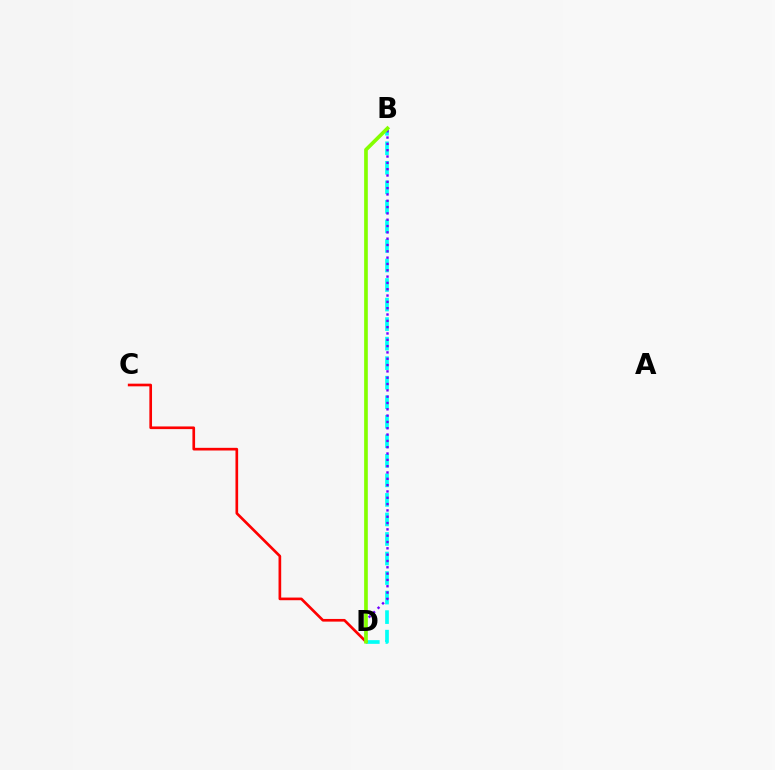{('B', 'D'): [{'color': '#00fff6', 'line_style': 'dashed', 'thickness': 2.65}, {'color': '#7200ff', 'line_style': 'dotted', 'thickness': 1.72}, {'color': '#84ff00', 'line_style': 'solid', 'thickness': 2.65}], ('C', 'D'): [{'color': '#ff0000', 'line_style': 'solid', 'thickness': 1.92}]}